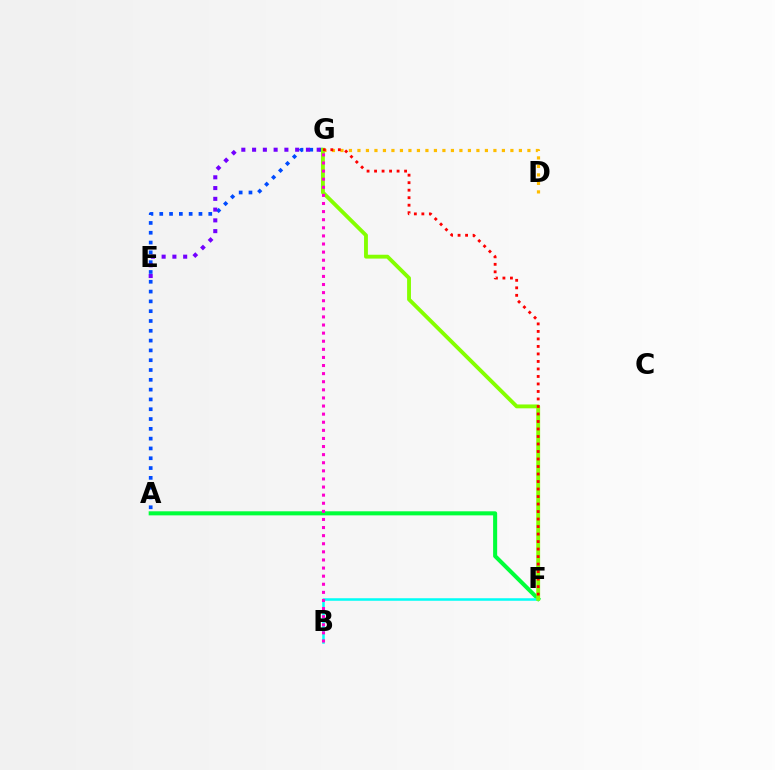{('D', 'G'): [{'color': '#ffbd00', 'line_style': 'dotted', 'thickness': 2.31}], ('A', 'G'): [{'color': '#004bff', 'line_style': 'dotted', 'thickness': 2.66}], ('A', 'F'): [{'color': '#00ff39', 'line_style': 'solid', 'thickness': 2.92}], ('E', 'G'): [{'color': '#7200ff', 'line_style': 'dotted', 'thickness': 2.93}], ('B', 'F'): [{'color': '#00fff6', 'line_style': 'solid', 'thickness': 1.82}], ('F', 'G'): [{'color': '#84ff00', 'line_style': 'solid', 'thickness': 2.78}, {'color': '#ff0000', 'line_style': 'dotted', 'thickness': 2.04}], ('B', 'G'): [{'color': '#ff00cf', 'line_style': 'dotted', 'thickness': 2.2}]}